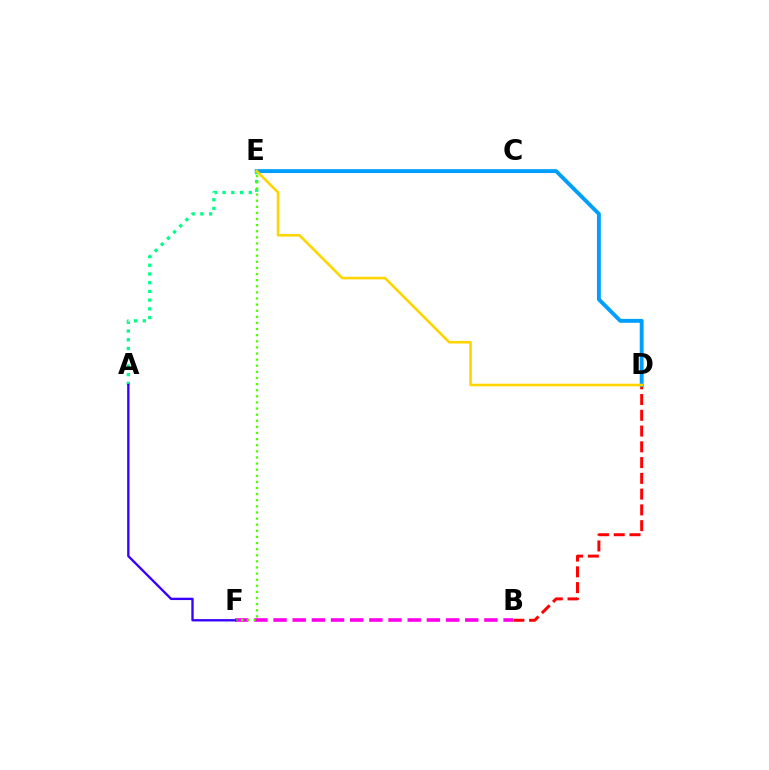{('B', 'D'): [{'color': '#ff0000', 'line_style': 'dashed', 'thickness': 2.14}], ('D', 'E'): [{'color': '#009eff', 'line_style': 'solid', 'thickness': 2.79}, {'color': '#ffd500', 'line_style': 'solid', 'thickness': 1.88}], ('B', 'F'): [{'color': '#ff00ed', 'line_style': 'dashed', 'thickness': 2.6}], ('A', 'E'): [{'color': '#00ff86', 'line_style': 'dotted', 'thickness': 2.37}], ('E', 'F'): [{'color': '#4fff00', 'line_style': 'dotted', 'thickness': 1.66}], ('A', 'F'): [{'color': '#3700ff', 'line_style': 'solid', 'thickness': 1.69}]}